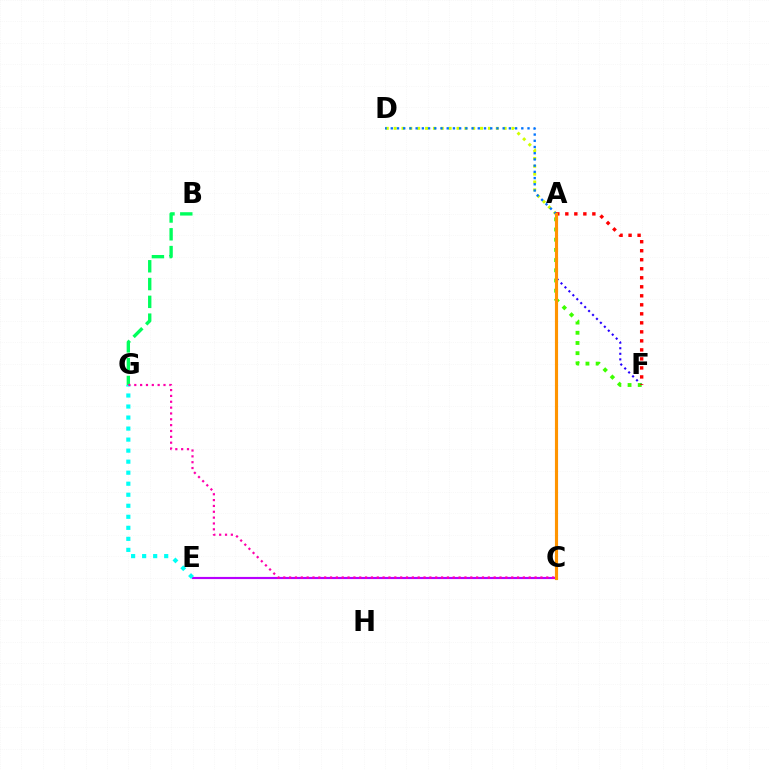{('A', 'F'): [{'color': '#2500ff', 'line_style': 'dotted', 'thickness': 1.51}, {'color': '#3dff00', 'line_style': 'dotted', 'thickness': 2.77}, {'color': '#ff0000', 'line_style': 'dotted', 'thickness': 2.45}], ('C', 'E'): [{'color': '#b900ff', 'line_style': 'solid', 'thickness': 1.55}], ('A', 'D'): [{'color': '#d1ff00', 'line_style': 'dotted', 'thickness': 2.13}, {'color': '#0074ff', 'line_style': 'dotted', 'thickness': 1.69}], ('E', 'G'): [{'color': '#00fff6', 'line_style': 'dotted', 'thickness': 3.0}], ('B', 'G'): [{'color': '#00ff5c', 'line_style': 'dashed', 'thickness': 2.42}], ('A', 'C'): [{'color': '#ff9400', 'line_style': 'solid', 'thickness': 2.26}], ('C', 'G'): [{'color': '#ff00ac', 'line_style': 'dotted', 'thickness': 1.59}]}